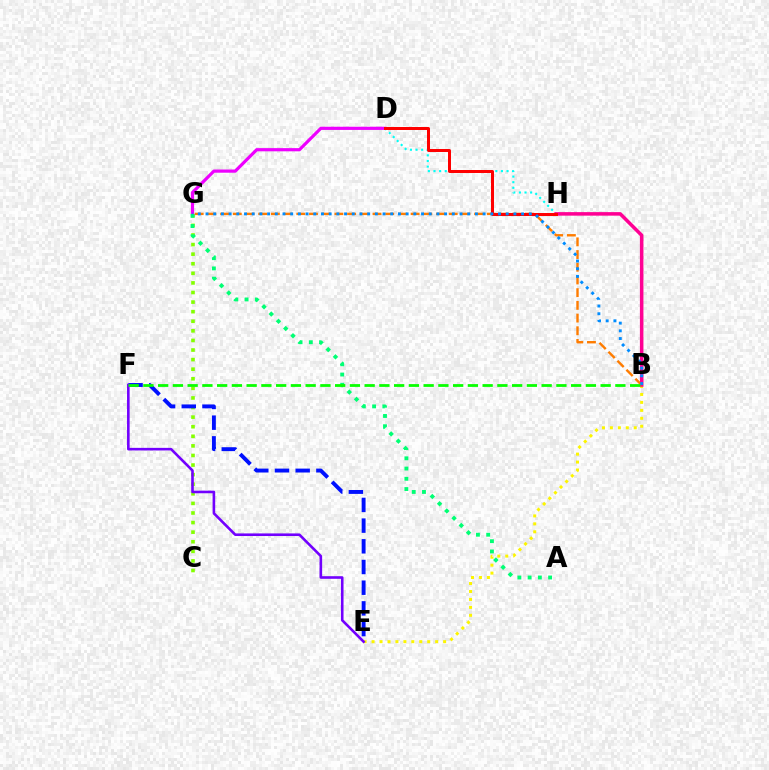{('C', 'G'): [{'color': '#84ff00', 'line_style': 'dotted', 'thickness': 2.6}], ('B', 'E'): [{'color': '#fcf500', 'line_style': 'dotted', 'thickness': 2.16}], ('D', 'H'): [{'color': '#00fff6', 'line_style': 'dotted', 'thickness': 1.53}, {'color': '#ff0000', 'line_style': 'solid', 'thickness': 2.16}], ('B', 'H'): [{'color': '#ff0094', 'line_style': 'solid', 'thickness': 2.54}], ('E', 'F'): [{'color': '#0010ff', 'line_style': 'dashed', 'thickness': 2.81}, {'color': '#7200ff', 'line_style': 'solid', 'thickness': 1.88}], ('B', 'G'): [{'color': '#ff7c00', 'line_style': 'dashed', 'thickness': 1.73}, {'color': '#008cff', 'line_style': 'dotted', 'thickness': 2.09}], ('D', 'G'): [{'color': '#ee00ff', 'line_style': 'solid', 'thickness': 2.3}], ('A', 'G'): [{'color': '#00ff74', 'line_style': 'dotted', 'thickness': 2.78}], ('B', 'F'): [{'color': '#08ff00', 'line_style': 'dashed', 'thickness': 2.0}]}